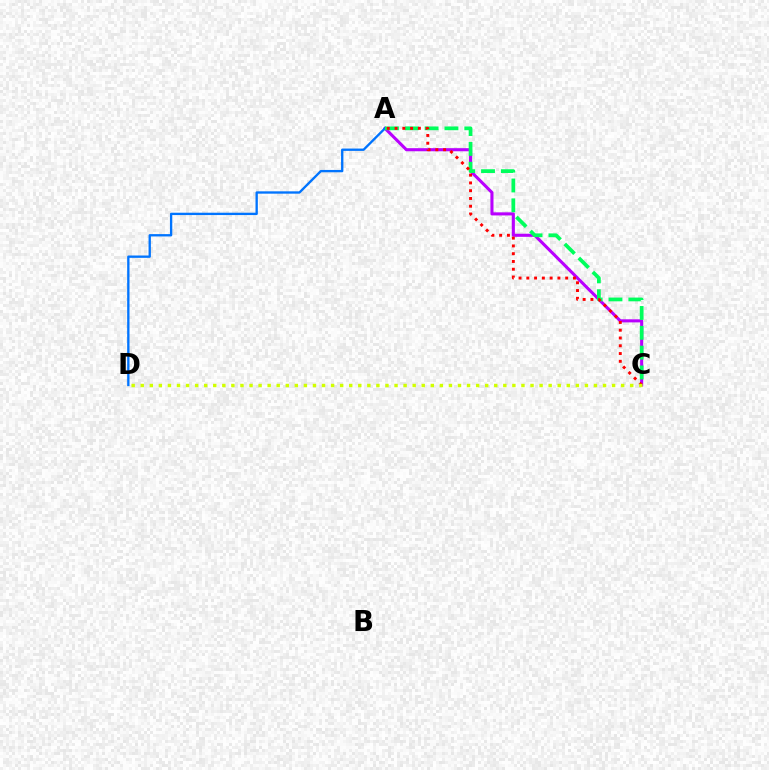{('A', 'C'): [{'color': '#b900ff', 'line_style': 'solid', 'thickness': 2.22}, {'color': '#00ff5c', 'line_style': 'dashed', 'thickness': 2.7}, {'color': '#ff0000', 'line_style': 'dotted', 'thickness': 2.11}], ('A', 'D'): [{'color': '#0074ff', 'line_style': 'solid', 'thickness': 1.68}], ('C', 'D'): [{'color': '#d1ff00', 'line_style': 'dotted', 'thickness': 2.46}]}